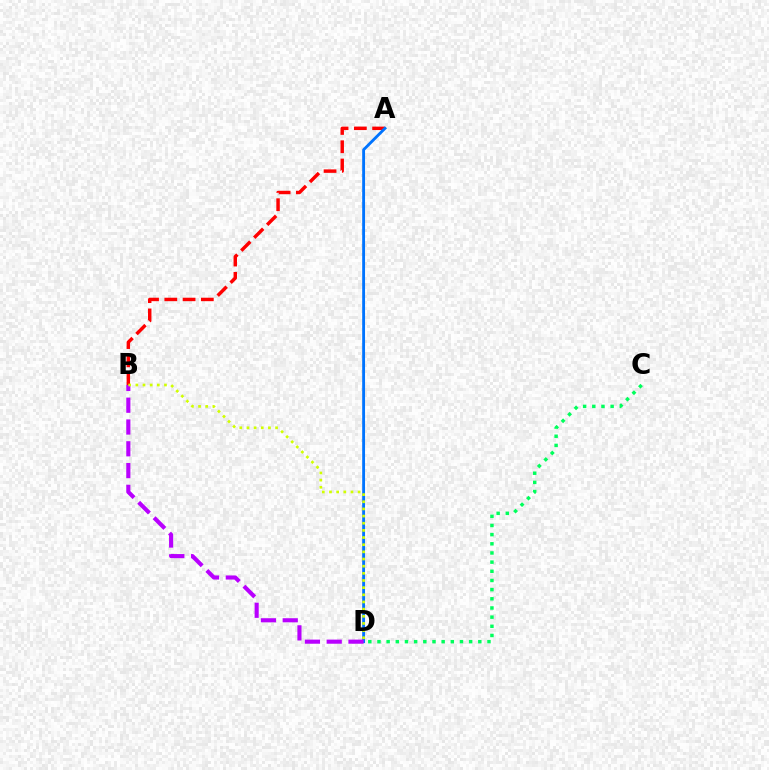{('A', 'B'): [{'color': '#ff0000', 'line_style': 'dashed', 'thickness': 2.48}], ('A', 'D'): [{'color': '#0074ff', 'line_style': 'solid', 'thickness': 2.05}], ('C', 'D'): [{'color': '#00ff5c', 'line_style': 'dotted', 'thickness': 2.49}], ('B', 'D'): [{'color': '#b900ff', 'line_style': 'dashed', 'thickness': 2.96}, {'color': '#d1ff00', 'line_style': 'dotted', 'thickness': 1.94}]}